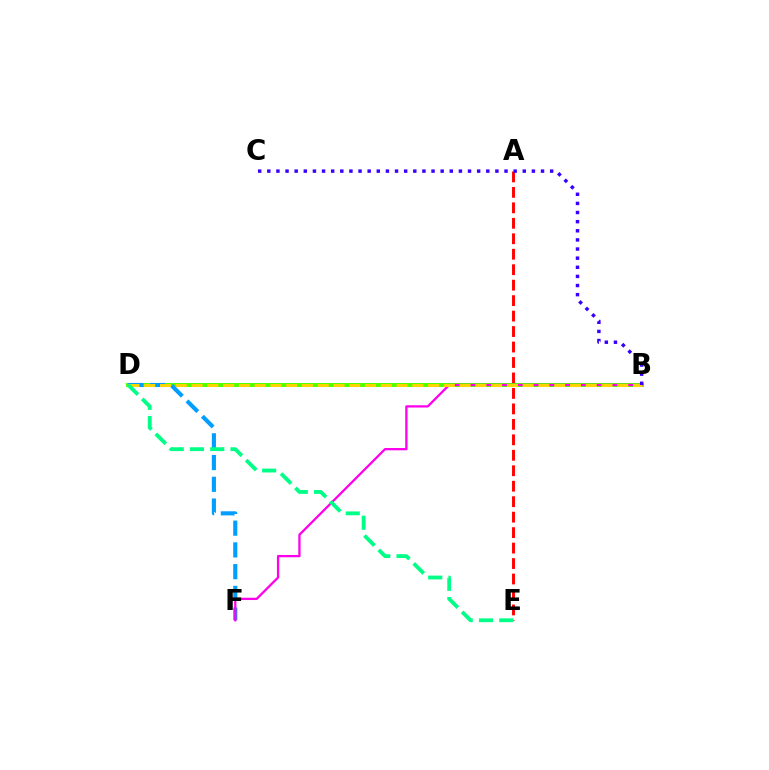{('A', 'E'): [{'color': '#ff0000', 'line_style': 'dashed', 'thickness': 2.1}], ('B', 'D'): [{'color': '#4fff00', 'line_style': 'solid', 'thickness': 2.84}, {'color': '#ffd500', 'line_style': 'dashed', 'thickness': 2.14}], ('D', 'F'): [{'color': '#009eff', 'line_style': 'dashed', 'thickness': 2.95}], ('B', 'F'): [{'color': '#ff00ed', 'line_style': 'solid', 'thickness': 1.65}], ('D', 'E'): [{'color': '#00ff86', 'line_style': 'dashed', 'thickness': 2.75}], ('B', 'C'): [{'color': '#3700ff', 'line_style': 'dotted', 'thickness': 2.48}]}